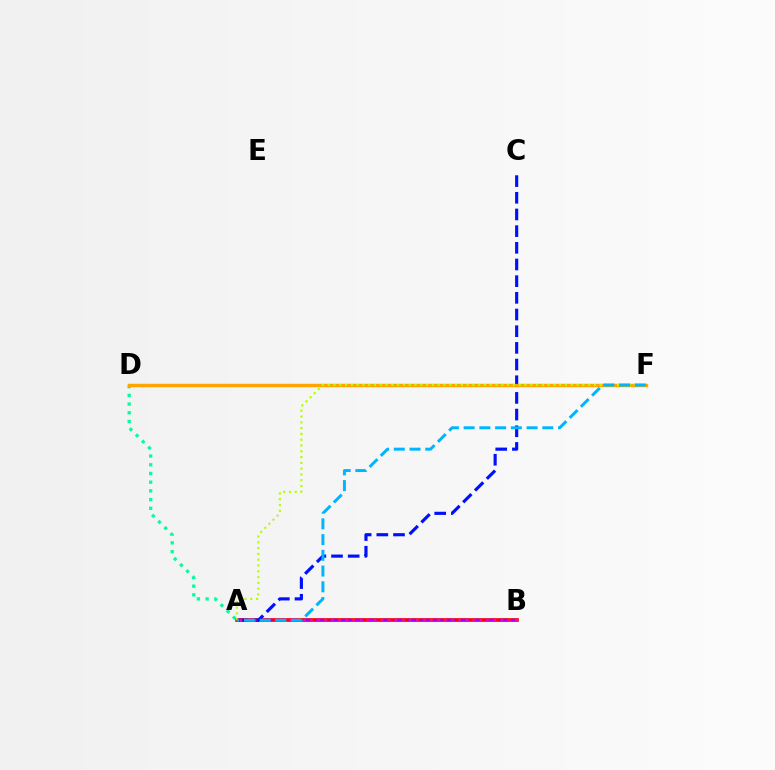{('A', 'B'): [{'color': '#ff0000', 'line_style': 'solid', 'thickness': 2.64}, {'color': '#9b00ff', 'line_style': 'dashed', 'thickness': 1.78}, {'color': '#ff00bd', 'line_style': 'dotted', 'thickness': 1.92}], ('D', 'F'): [{'color': '#08ff00', 'line_style': 'solid', 'thickness': 2.26}, {'color': '#ffa500', 'line_style': 'solid', 'thickness': 2.38}], ('A', 'D'): [{'color': '#00ff9d', 'line_style': 'dotted', 'thickness': 2.37}], ('A', 'C'): [{'color': '#0010ff', 'line_style': 'dashed', 'thickness': 2.27}], ('A', 'F'): [{'color': '#b3ff00', 'line_style': 'dotted', 'thickness': 1.57}, {'color': '#00b5ff', 'line_style': 'dashed', 'thickness': 2.14}]}